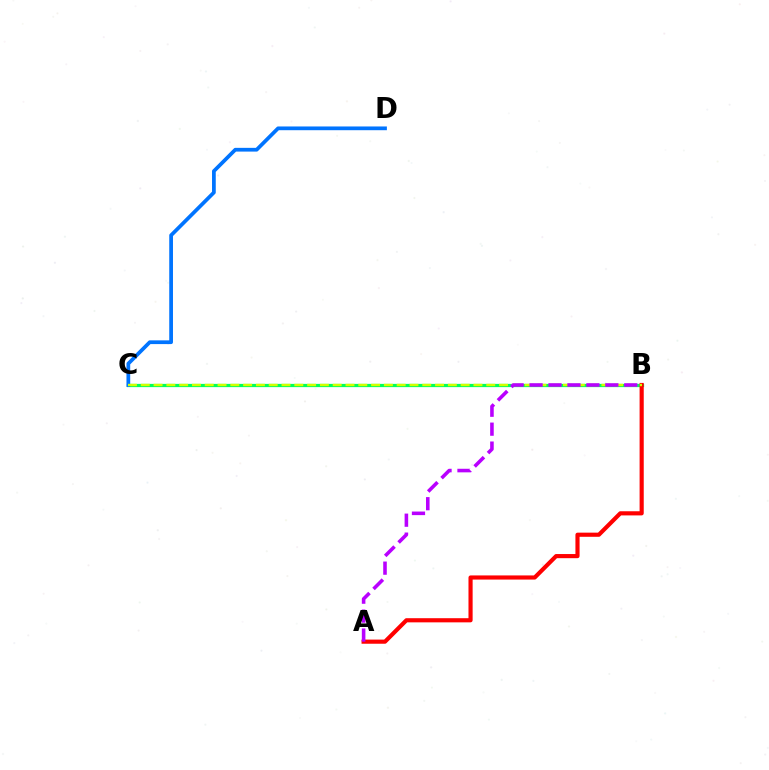{('B', 'C'): [{'color': '#00ff5c', 'line_style': 'solid', 'thickness': 2.33}, {'color': '#d1ff00', 'line_style': 'dashed', 'thickness': 1.74}], ('C', 'D'): [{'color': '#0074ff', 'line_style': 'solid', 'thickness': 2.69}], ('A', 'B'): [{'color': '#ff0000', 'line_style': 'solid', 'thickness': 2.99}, {'color': '#b900ff', 'line_style': 'dashed', 'thickness': 2.57}]}